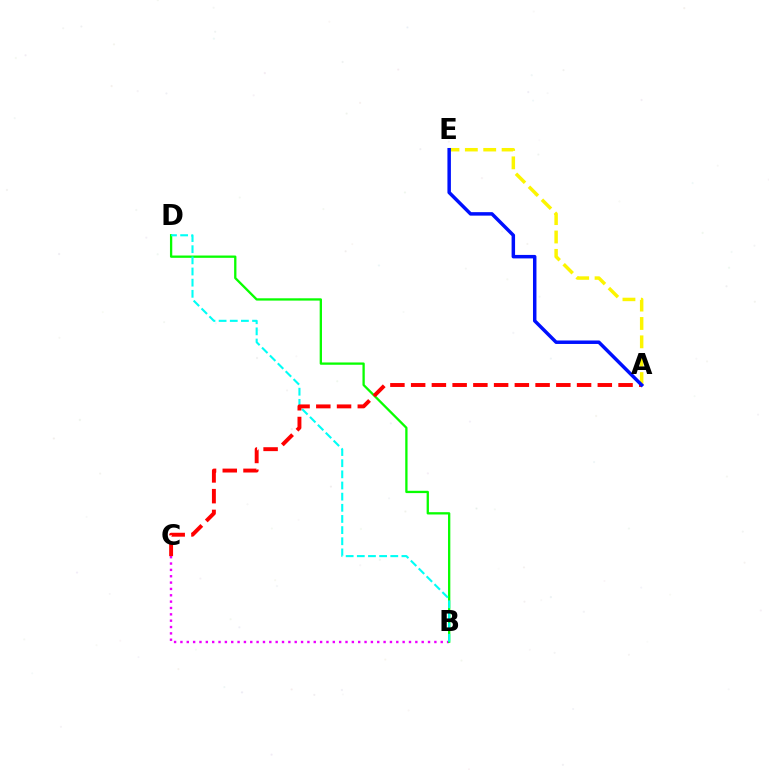{('B', 'C'): [{'color': '#ee00ff', 'line_style': 'dotted', 'thickness': 1.72}], ('B', 'D'): [{'color': '#08ff00', 'line_style': 'solid', 'thickness': 1.66}, {'color': '#00fff6', 'line_style': 'dashed', 'thickness': 1.51}], ('A', 'E'): [{'color': '#fcf500', 'line_style': 'dashed', 'thickness': 2.5}, {'color': '#0010ff', 'line_style': 'solid', 'thickness': 2.51}], ('A', 'C'): [{'color': '#ff0000', 'line_style': 'dashed', 'thickness': 2.82}]}